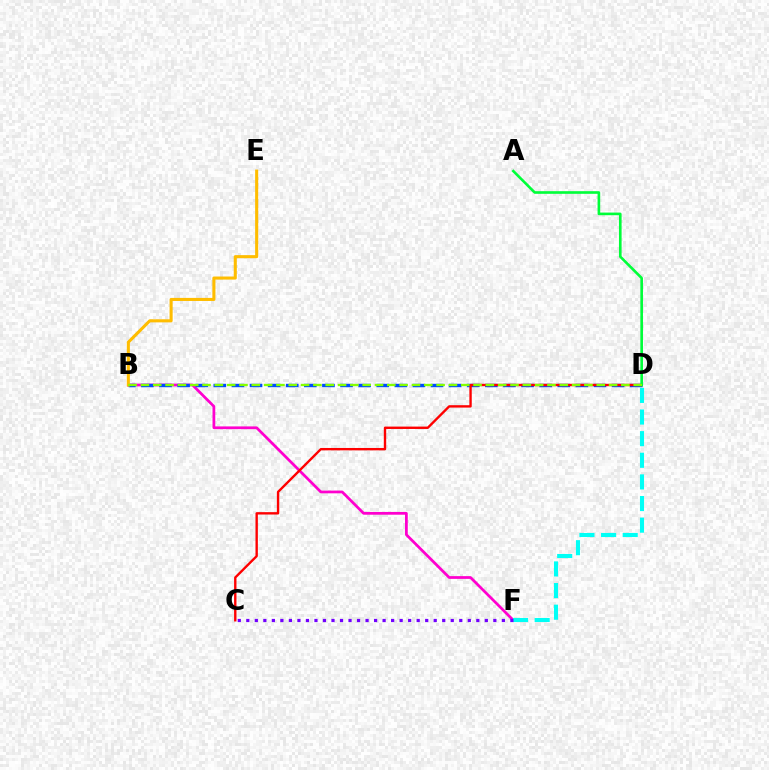{('B', 'F'): [{'color': '#ff00cf', 'line_style': 'solid', 'thickness': 1.98}], ('D', 'F'): [{'color': '#00fff6', 'line_style': 'dashed', 'thickness': 2.94}], ('B', 'D'): [{'color': '#004bff', 'line_style': 'dashed', 'thickness': 2.46}, {'color': '#84ff00', 'line_style': 'dashed', 'thickness': 1.67}], ('C', 'D'): [{'color': '#ff0000', 'line_style': 'solid', 'thickness': 1.71}], ('B', 'E'): [{'color': '#ffbd00', 'line_style': 'solid', 'thickness': 2.21}], ('C', 'F'): [{'color': '#7200ff', 'line_style': 'dotted', 'thickness': 2.31}], ('A', 'D'): [{'color': '#00ff39', 'line_style': 'solid', 'thickness': 1.9}]}